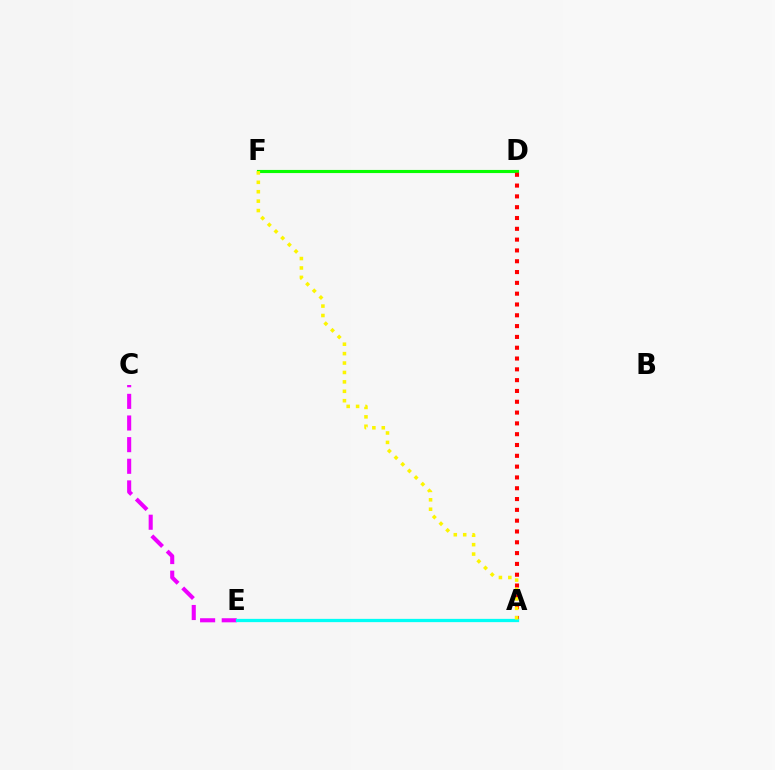{('A', 'E'): [{'color': '#0010ff', 'line_style': 'solid', 'thickness': 2.08}, {'color': '#00fff6', 'line_style': 'solid', 'thickness': 2.36}], ('D', 'F'): [{'color': '#08ff00', 'line_style': 'solid', 'thickness': 2.26}], ('A', 'D'): [{'color': '#ff0000', 'line_style': 'dotted', 'thickness': 2.94}], ('C', 'E'): [{'color': '#ee00ff', 'line_style': 'dashed', 'thickness': 2.94}], ('A', 'F'): [{'color': '#fcf500', 'line_style': 'dotted', 'thickness': 2.56}]}